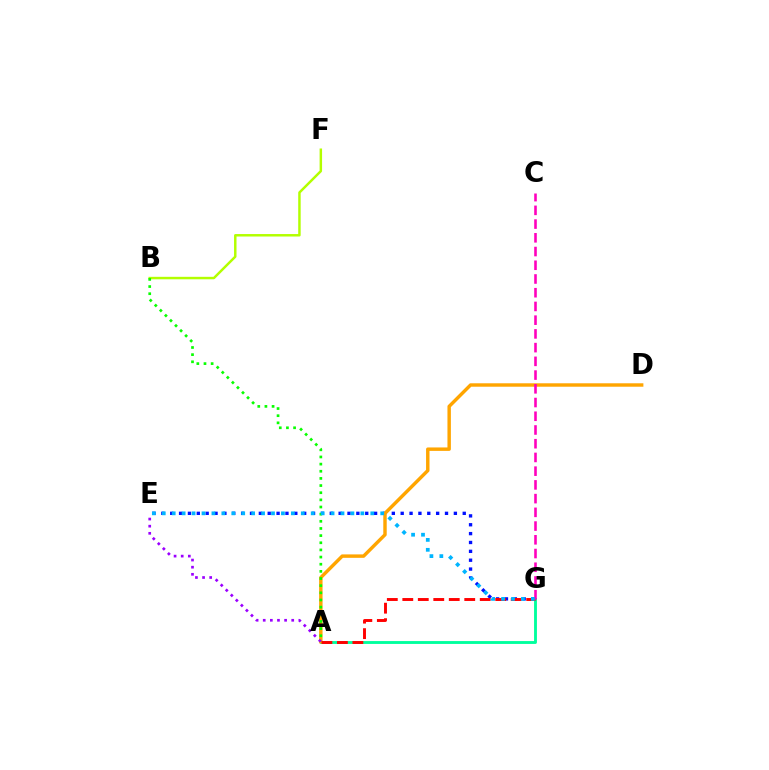{('A', 'G'): [{'color': '#00ff9d', 'line_style': 'solid', 'thickness': 2.06}, {'color': '#ff0000', 'line_style': 'dashed', 'thickness': 2.1}], ('E', 'G'): [{'color': '#0010ff', 'line_style': 'dotted', 'thickness': 2.41}, {'color': '#00b5ff', 'line_style': 'dotted', 'thickness': 2.7}], ('A', 'D'): [{'color': '#ffa500', 'line_style': 'solid', 'thickness': 2.47}], ('B', 'F'): [{'color': '#b3ff00', 'line_style': 'solid', 'thickness': 1.78}], ('A', 'E'): [{'color': '#9b00ff', 'line_style': 'dotted', 'thickness': 1.94}], ('A', 'B'): [{'color': '#08ff00', 'line_style': 'dotted', 'thickness': 1.94}], ('C', 'G'): [{'color': '#ff00bd', 'line_style': 'dashed', 'thickness': 1.86}]}